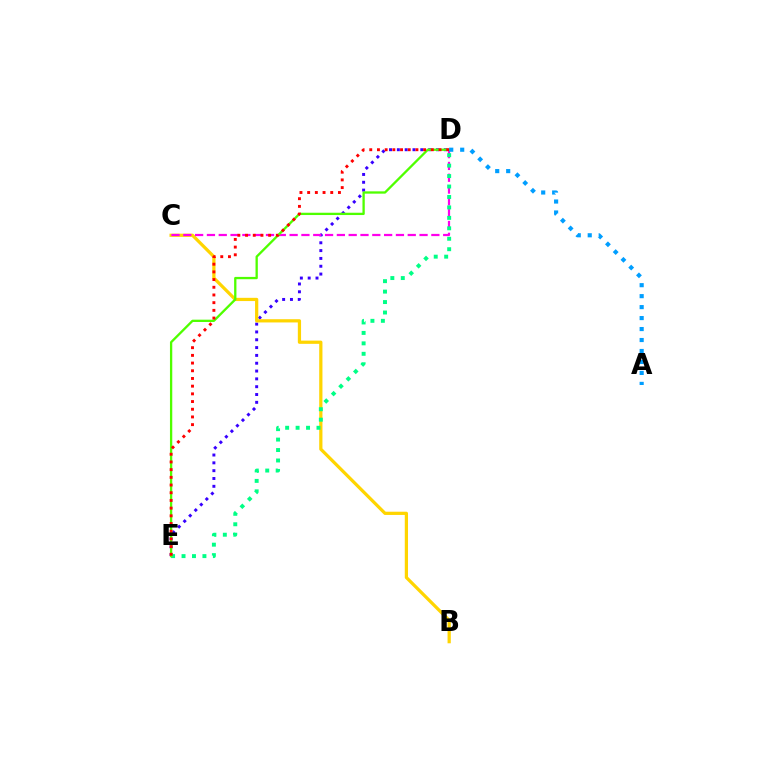{('D', 'E'): [{'color': '#3700ff', 'line_style': 'dotted', 'thickness': 2.13}, {'color': '#00ff86', 'line_style': 'dotted', 'thickness': 2.84}, {'color': '#4fff00', 'line_style': 'solid', 'thickness': 1.66}, {'color': '#ff0000', 'line_style': 'dotted', 'thickness': 2.09}], ('B', 'C'): [{'color': '#ffd500', 'line_style': 'solid', 'thickness': 2.33}], ('C', 'D'): [{'color': '#ff00ed', 'line_style': 'dashed', 'thickness': 1.6}], ('A', 'D'): [{'color': '#009eff', 'line_style': 'dotted', 'thickness': 2.98}]}